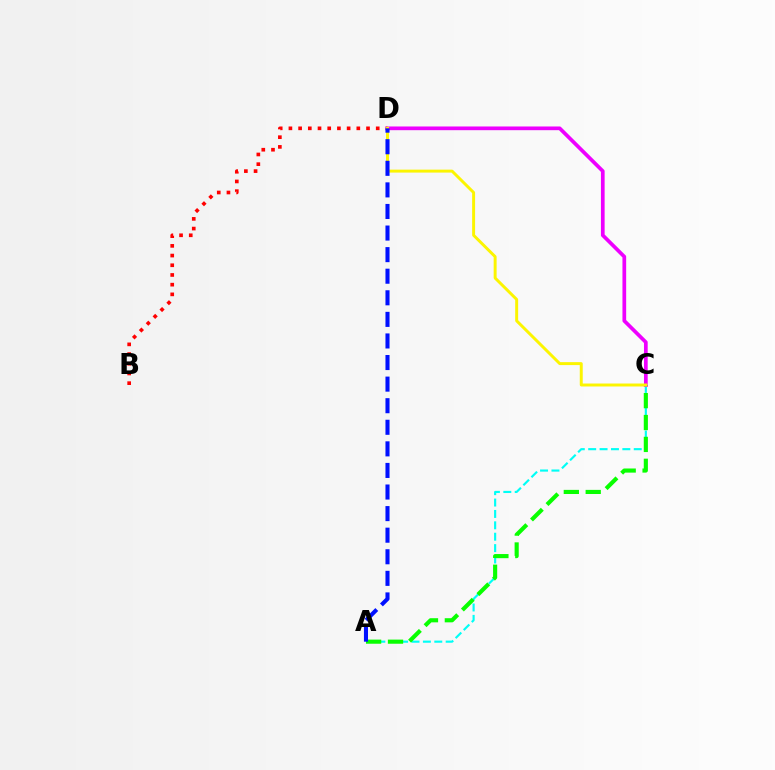{('A', 'C'): [{'color': '#00fff6', 'line_style': 'dashed', 'thickness': 1.55}, {'color': '#08ff00', 'line_style': 'dashed', 'thickness': 2.97}], ('B', 'D'): [{'color': '#ff0000', 'line_style': 'dotted', 'thickness': 2.64}], ('C', 'D'): [{'color': '#ee00ff', 'line_style': 'solid', 'thickness': 2.67}, {'color': '#fcf500', 'line_style': 'solid', 'thickness': 2.12}], ('A', 'D'): [{'color': '#0010ff', 'line_style': 'dashed', 'thickness': 2.93}]}